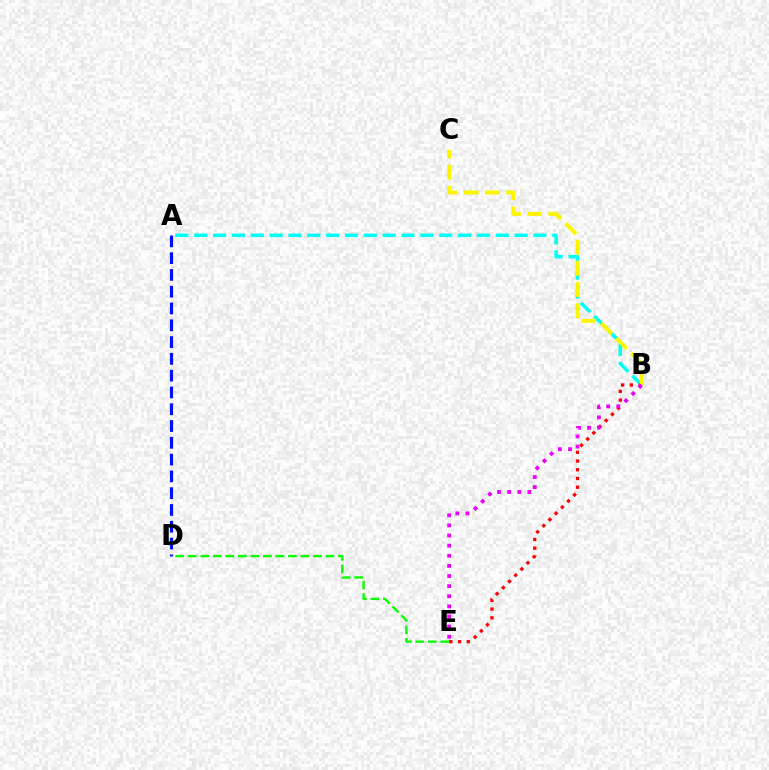{('A', 'B'): [{'color': '#00fff6', 'line_style': 'dashed', 'thickness': 2.56}], ('B', 'E'): [{'color': '#ff0000', 'line_style': 'dotted', 'thickness': 2.37}, {'color': '#ee00ff', 'line_style': 'dotted', 'thickness': 2.75}], ('A', 'D'): [{'color': '#0010ff', 'line_style': 'dashed', 'thickness': 2.28}], ('B', 'C'): [{'color': '#fcf500', 'line_style': 'dashed', 'thickness': 2.88}], ('D', 'E'): [{'color': '#08ff00', 'line_style': 'dashed', 'thickness': 1.7}]}